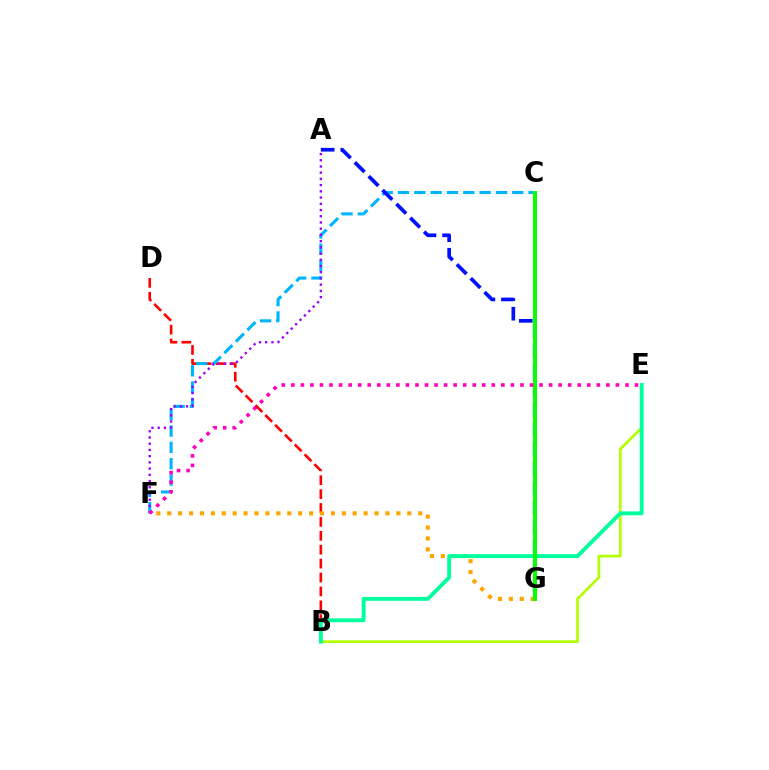{('B', 'D'): [{'color': '#ff0000', 'line_style': 'dashed', 'thickness': 1.89}], ('C', 'F'): [{'color': '#00b5ff', 'line_style': 'dashed', 'thickness': 2.22}], ('B', 'E'): [{'color': '#b3ff00', 'line_style': 'solid', 'thickness': 1.94}, {'color': '#00ff9d', 'line_style': 'solid', 'thickness': 2.78}], ('F', 'G'): [{'color': '#ffa500', 'line_style': 'dotted', 'thickness': 2.96}], ('A', 'G'): [{'color': '#0010ff', 'line_style': 'dashed', 'thickness': 2.66}], ('A', 'F'): [{'color': '#9b00ff', 'line_style': 'dotted', 'thickness': 1.69}], ('C', 'G'): [{'color': '#08ff00', 'line_style': 'solid', 'thickness': 2.85}], ('E', 'F'): [{'color': '#ff00bd', 'line_style': 'dotted', 'thickness': 2.59}]}